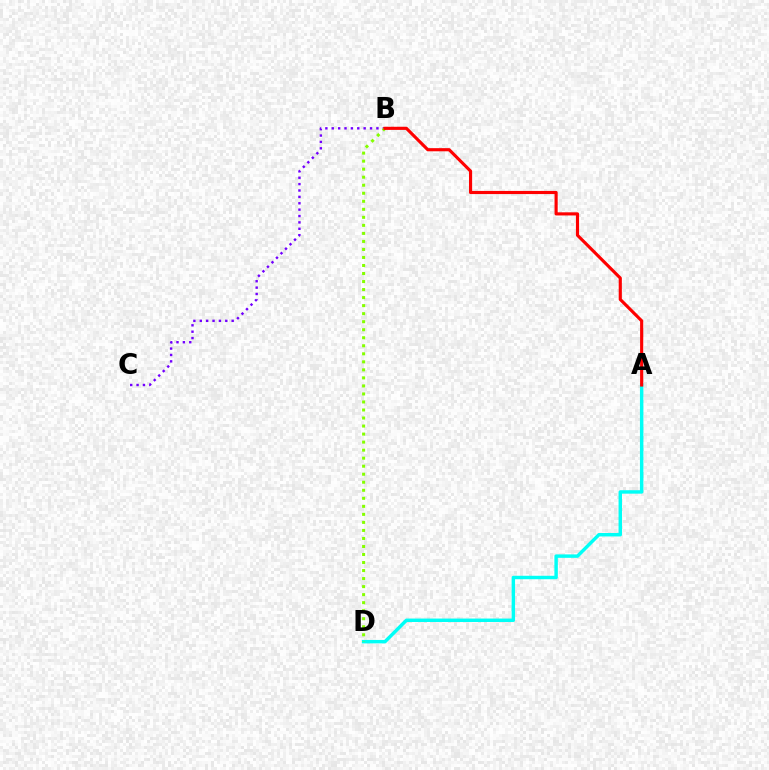{('B', 'C'): [{'color': '#7200ff', 'line_style': 'dotted', 'thickness': 1.73}], ('A', 'D'): [{'color': '#00fff6', 'line_style': 'solid', 'thickness': 2.48}], ('B', 'D'): [{'color': '#84ff00', 'line_style': 'dotted', 'thickness': 2.18}], ('A', 'B'): [{'color': '#ff0000', 'line_style': 'solid', 'thickness': 2.26}]}